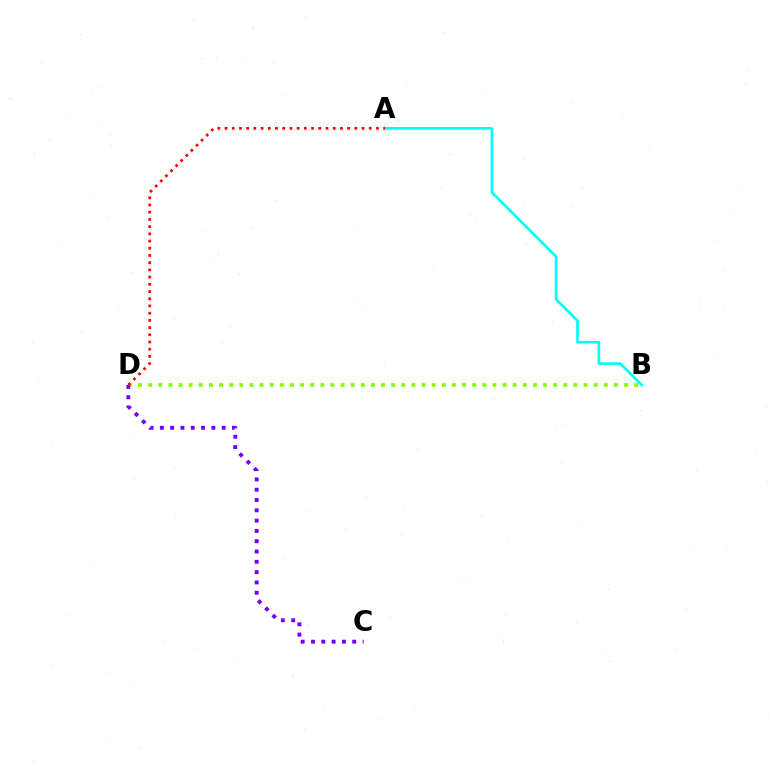{('A', 'B'): [{'color': '#00fff6', 'line_style': 'solid', 'thickness': 1.91}], ('B', 'D'): [{'color': '#84ff00', 'line_style': 'dotted', 'thickness': 2.75}], ('C', 'D'): [{'color': '#7200ff', 'line_style': 'dotted', 'thickness': 2.8}], ('A', 'D'): [{'color': '#ff0000', 'line_style': 'dotted', 'thickness': 1.96}]}